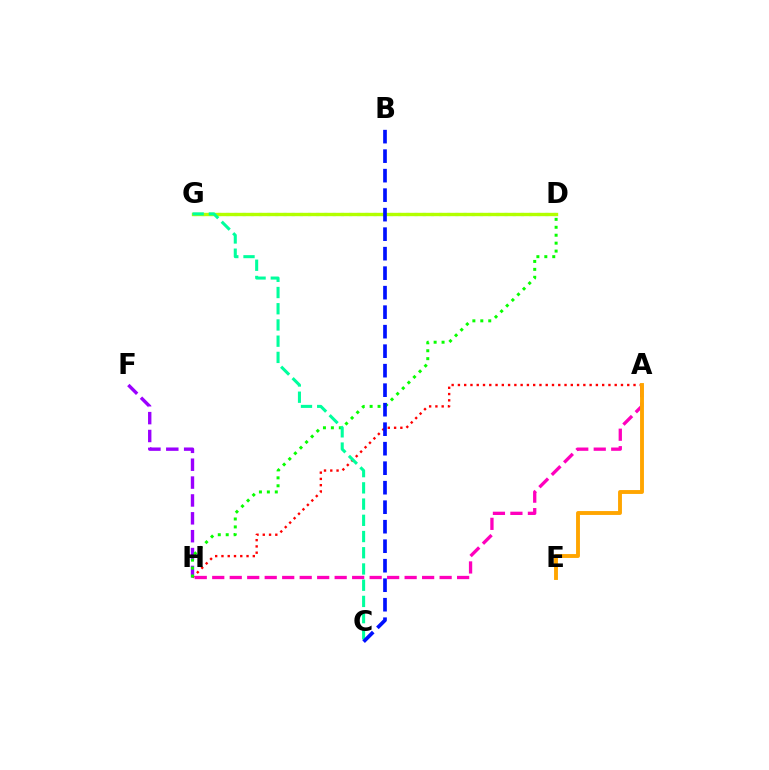{('A', 'H'): [{'color': '#ff0000', 'line_style': 'dotted', 'thickness': 1.7}, {'color': '#ff00bd', 'line_style': 'dashed', 'thickness': 2.38}], ('A', 'E'): [{'color': '#ffa500', 'line_style': 'solid', 'thickness': 2.8}], ('D', 'G'): [{'color': '#00b5ff', 'line_style': 'dotted', 'thickness': 2.22}, {'color': '#b3ff00', 'line_style': 'solid', 'thickness': 2.42}], ('F', 'H'): [{'color': '#9b00ff', 'line_style': 'dashed', 'thickness': 2.43}], ('D', 'H'): [{'color': '#08ff00', 'line_style': 'dotted', 'thickness': 2.16}], ('C', 'G'): [{'color': '#00ff9d', 'line_style': 'dashed', 'thickness': 2.2}], ('B', 'C'): [{'color': '#0010ff', 'line_style': 'dashed', 'thickness': 2.65}]}